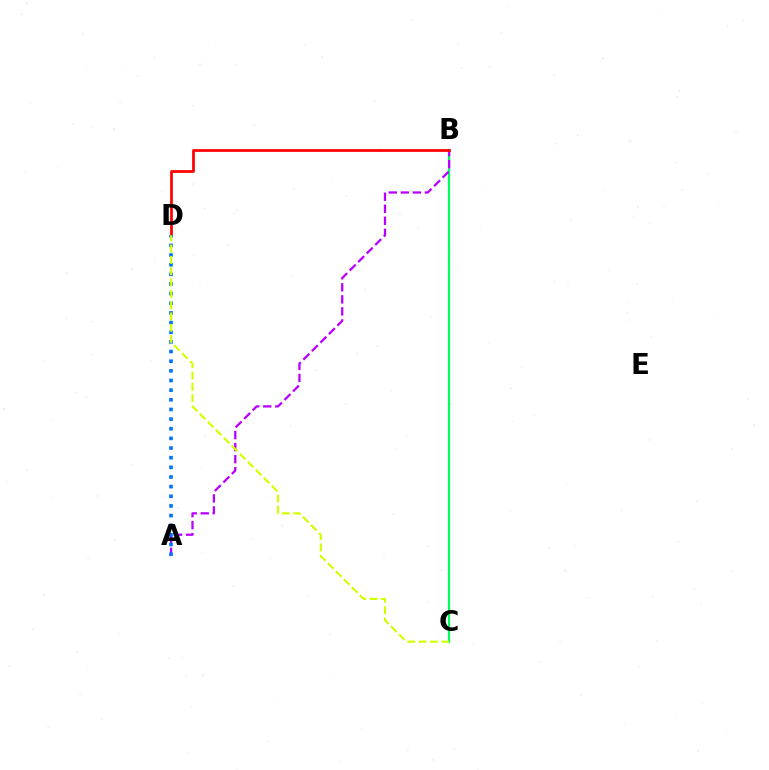{('B', 'C'): [{'color': '#00ff5c', 'line_style': 'solid', 'thickness': 1.63}], ('A', 'B'): [{'color': '#b900ff', 'line_style': 'dashed', 'thickness': 1.63}], ('B', 'D'): [{'color': '#ff0000', 'line_style': 'solid', 'thickness': 1.97}], ('A', 'D'): [{'color': '#0074ff', 'line_style': 'dotted', 'thickness': 2.62}], ('C', 'D'): [{'color': '#d1ff00', 'line_style': 'dashed', 'thickness': 1.54}]}